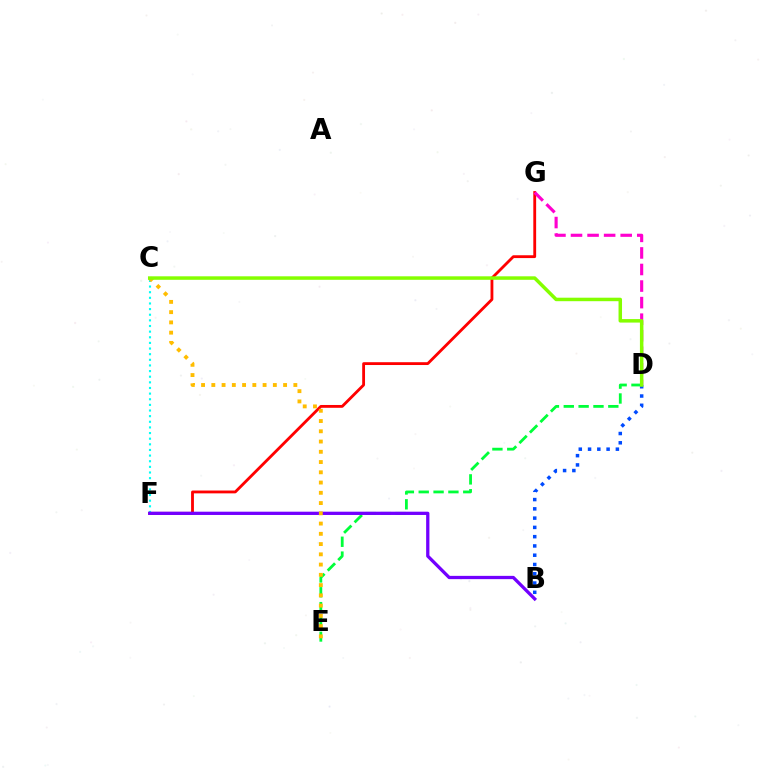{('F', 'G'): [{'color': '#ff0000', 'line_style': 'solid', 'thickness': 2.03}], ('D', 'G'): [{'color': '#ff00cf', 'line_style': 'dashed', 'thickness': 2.25}], ('C', 'F'): [{'color': '#00fff6', 'line_style': 'dotted', 'thickness': 1.53}], ('D', 'E'): [{'color': '#00ff39', 'line_style': 'dashed', 'thickness': 2.02}], ('B', 'F'): [{'color': '#7200ff', 'line_style': 'solid', 'thickness': 2.36}], ('B', 'D'): [{'color': '#004bff', 'line_style': 'dotted', 'thickness': 2.52}], ('C', 'E'): [{'color': '#ffbd00', 'line_style': 'dotted', 'thickness': 2.79}], ('C', 'D'): [{'color': '#84ff00', 'line_style': 'solid', 'thickness': 2.52}]}